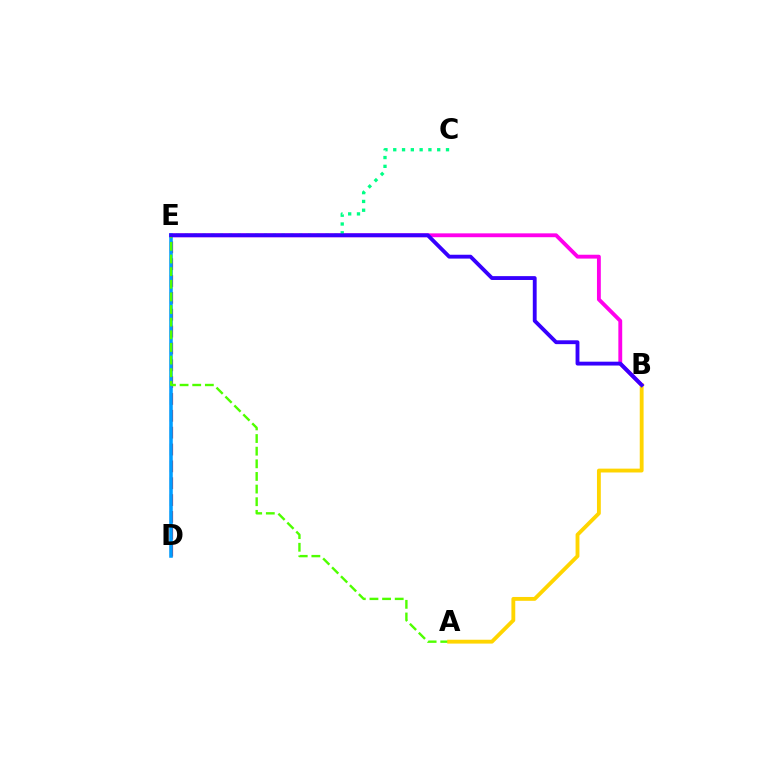{('D', 'E'): [{'color': '#ff0000', 'line_style': 'dashed', 'thickness': 2.29}, {'color': '#009eff', 'line_style': 'solid', 'thickness': 2.55}], ('B', 'E'): [{'color': '#ff00ed', 'line_style': 'solid', 'thickness': 2.78}, {'color': '#3700ff', 'line_style': 'solid', 'thickness': 2.77}], ('A', 'E'): [{'color': '#4fff00', 'line_style': 'dashed', 'thickness': 1.72}], ('A', 'B'): [{'color': '#ffd500', 'line_style': 'solid', 'thickness': 2.77}], ('C', 'E'): [{'color': '#00ff86', 'line_style': 'dotted', 'thickness': 2.39}]}